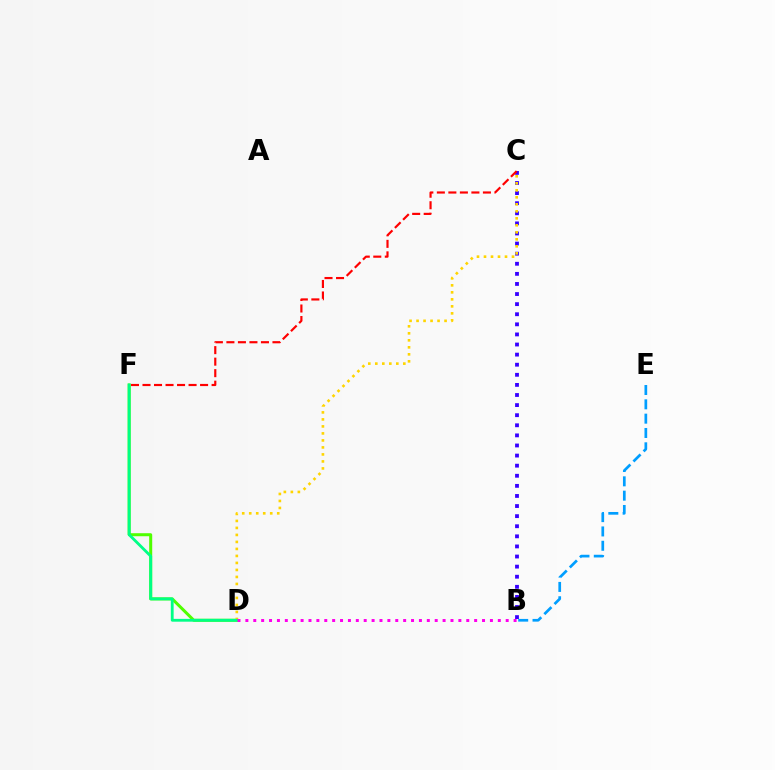{('B', 'E'): [{'color': '#009eff', 'line_style': 'dashed', 'thickness': 1.95}], ('B', 'C'): [{'color': '#3700ff', 'line_style': 'dotted', 'thickness': 2.74}], ('C', 'F'): [{'color': '#ff0000', 'line_style': 'dashed', 'thickness': 1.56}], ('D', 'F'): [{'color': '#4fff00', 'line_style': 'solid', 'thickness': 2.18}, {'color': '#00ff86', 'line_style': 'solid', 'thickness': 2.03}], ('C', 'D'): [{'color': '#ffd500', 'line_style': 'dotted', 'thickness': 1.9}], ('B', 'D'): [{'color': '#ff00ed', 'line_style': 'dotted', 'thickness': 2.14}]}